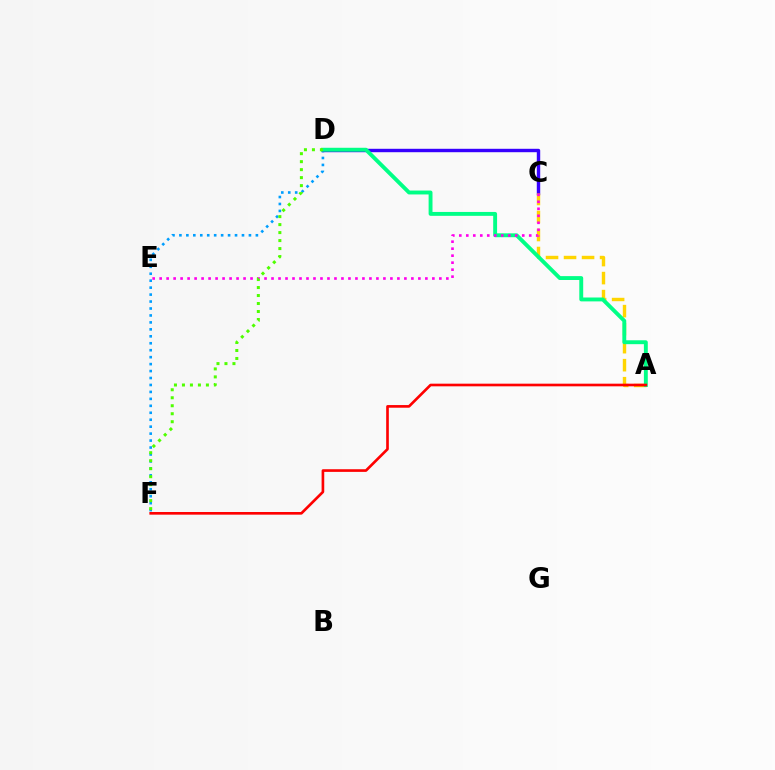{('D', 'F'): [{'color': '#009eff', 'line_style': 'dotted', 'thickness': 1.89}, {'color': '#4fff00', 'line_style': 'dotted', 'thickness': 2.17}], ('C', 'D'): [{'color': '#3700ff', 'line_style': 'solid', 'thickness': 2.46}], ('A', 'C'): [{'color': '#ffd500', 'line_style': 'dashed', 'thickness': 2.45}], ('A', 'D'): [{'color': '#00ff86', 'line_style': 'solid', 'thickness': 2.8}], ('A', 'F'): [{'color': '#ff0000', 'line_style': 'solid', 'thickness': 1.91}], ('C', 'E'): [{'color': '#ff00ed', 'line_style': 'dotted', 'thickness': 1.9}]}